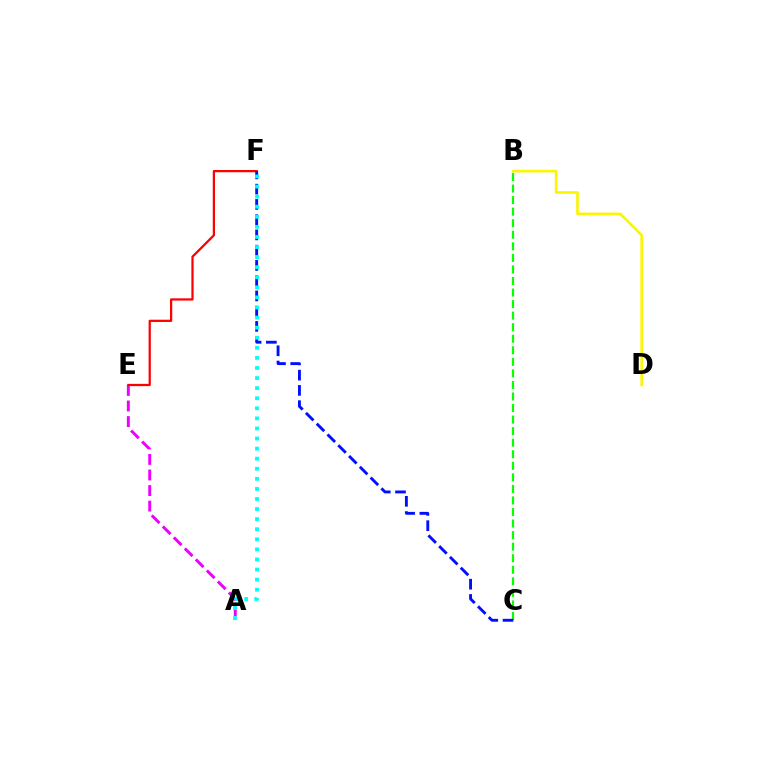{('A', 'E'): [{'color': '#ee00ff', 'line_style': 'dashed', 'thickness': 2.12}], ('E', 'F'): [{'color': '#ff0000', 'line_style': 'solid', 'thickness': 1.62}], ('B', 'C'): [{'color': '#08ff00', 'line_style': 'dashed', 'thickness': 1.57}], ('B', 'D'): [{'color': '#fcf500', 'line_style': 'solid', 'thickness': 1.87}], ('C', 'F'): [{'color': '#0010ff', 'line_style': 'dashed', 'thickness': 2.07}], ('A', 'F'): [{'color': '#00fff6', 'line_style': 'dotted', 'thickness': 2.74}]}